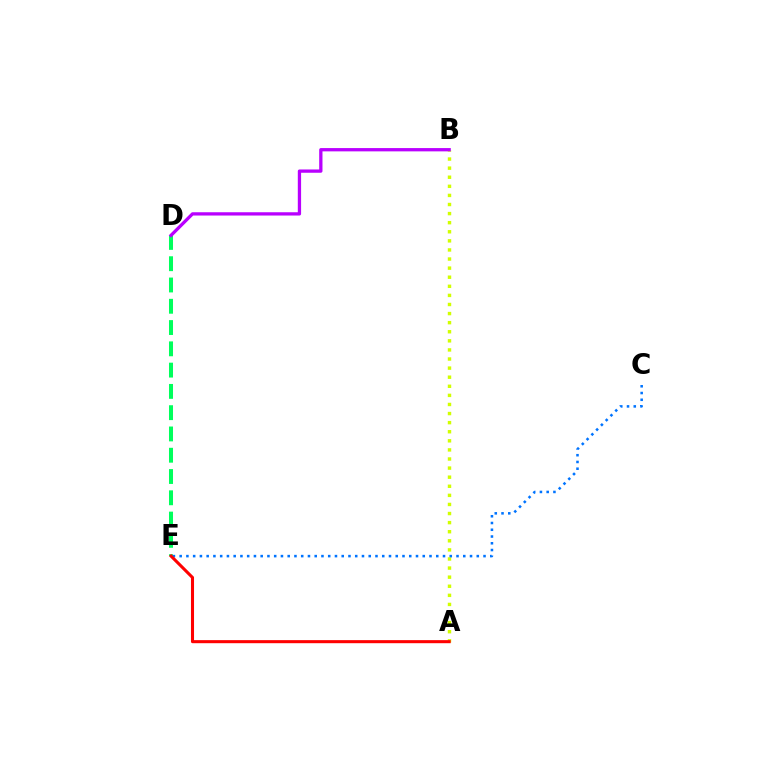{('A', 'B'): [{'color': '#d1ff00', 'line_style': 'dotted', 'thickness': 2.47}], ('D', 'E'): [{'color': '#00ff5c', 'line_style': 'dashed', 'thickness': 2.89}], ('C', 'E'): [{'color': '#0074ff', 'line_style': 'dotted', 'thickness': 1.83}], ('A', 'E'): [{'color': '#ff0000', 'line_style': 'solid', 'thickness': 2.21}], ('B', 'D'): [{'color': '#b900ff', 'line_style': 'solid', 'thickness': 2.37}]}